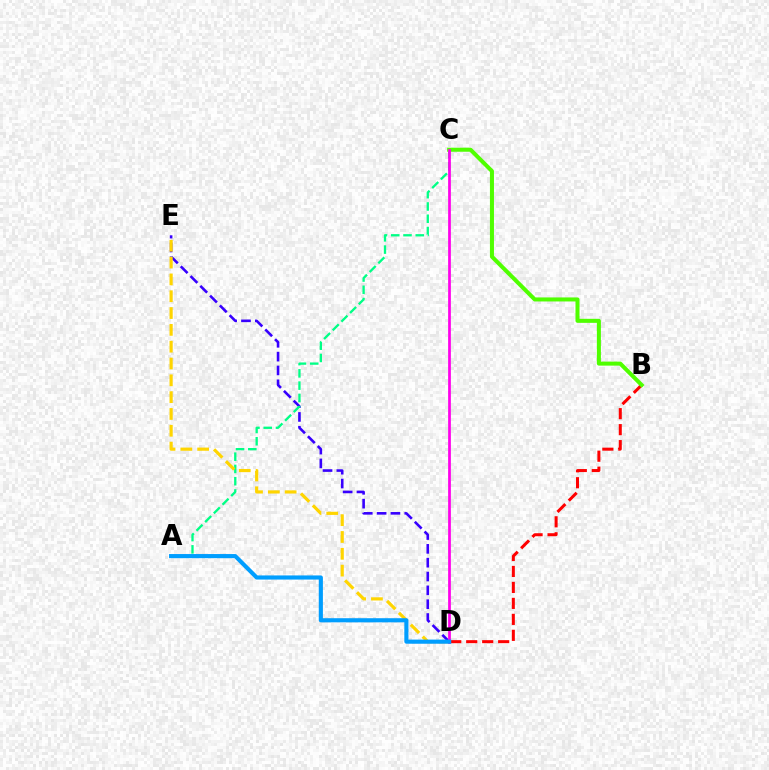{('B', 'D'): [{'color': '#ff0000', 'line_style': 'dashed', 'thickness': 2.17}], ('D', 'E'): [{'color': '#3700ff', 'line_style': 'dashed', 'thickness': 1.88}, {'color': '#ffd500', 'line_style': 'dashed', 'thickness': 2.28}], ('A', 'C'): [{'color': '#00ff86', 'line_style': 'dashed', 'thickness': 1.67}], ('B', 'C'): [{'color': '#4fff00', 'line_style': 'solid', 'thickness': 2.9}], ('C', 'D'): [{'color': '#ff00ed', 'line_style': 'solid', 'thickness': 1.97}], ('A', 'D'): [{'color': '#009eff', 'line_style': 'solid', 'thickness': 2.97}]}